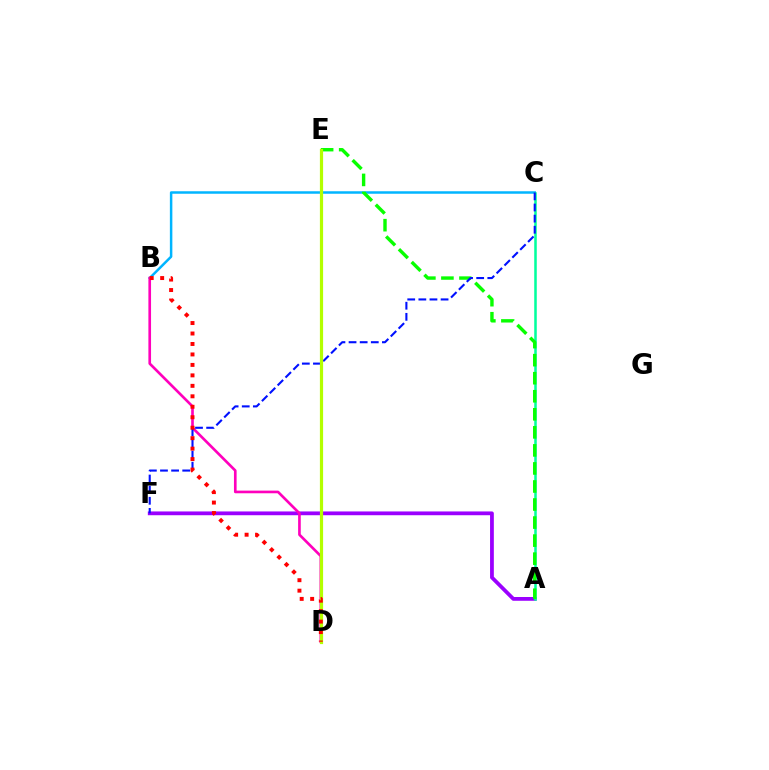{('B', 'C'): [{'color': '#00b5ff', 'line_style': 'solid', 'thickness': 1.79}], ('A', 'F'): [{'color': '#9b00ff', 'line_style': 'solid', 'thickness': 2.72}], ('A', 'C'): [{'color': '#00ff9d', 'line_style': 'solid', 'thickness': 1.82}], ('B', 'D'): [{'color': '#ff00bd', 'line_style': 'solid', 'thickness': 1.91}, {'color': '#ff0000', 'line_style': 'dotted', 'thickness': 2.84}], ('A', 'E'): [{'color': '#08ff00', 'line_style': 'dashed', 'thickness': 2.45}], ('C', 'F'): [{'color': '#0010ff', 'line_style': 'dashed', 'thickness': 1.51}], ('D', 'E'): [{'color': '#ffa500', 'line_style': 'solid', 'thickness': 2.14}, {'color': '#b3ff00', 'line_style': 'solid', 'thickness': 2.3}]}